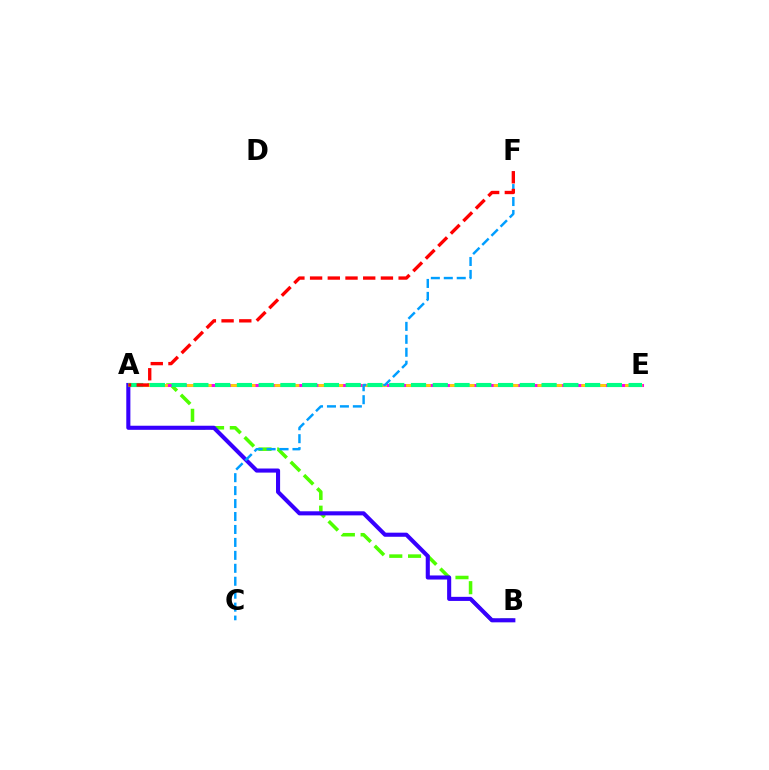{('A', 'B'): [{'color': '#4fff00', 'line_style': 'dashed', 'thickness': 2.55}, {'color': '#3700ff', 'line_style': 'solid', 'thickness': 2.95}], ('A', 'E'): [{'color': '#ff00ed', 'line_style': 'solid', 'thickness': 2.19}, {'color': '#ffd500', 'line_style': 'dashed', 'thickness': 1.98}, {'color': '#00ff86', 'line_style': 'dashed', 'thickness': 2.96}], ('C', 'F'): [{'color': '#009eff', 'line_style': 'dashed', 'thickness': 1.76}], ('A', 'F'): [{'color': '#ff0000', 'line_style': 'dashed', 'thickness': 2.41}]}